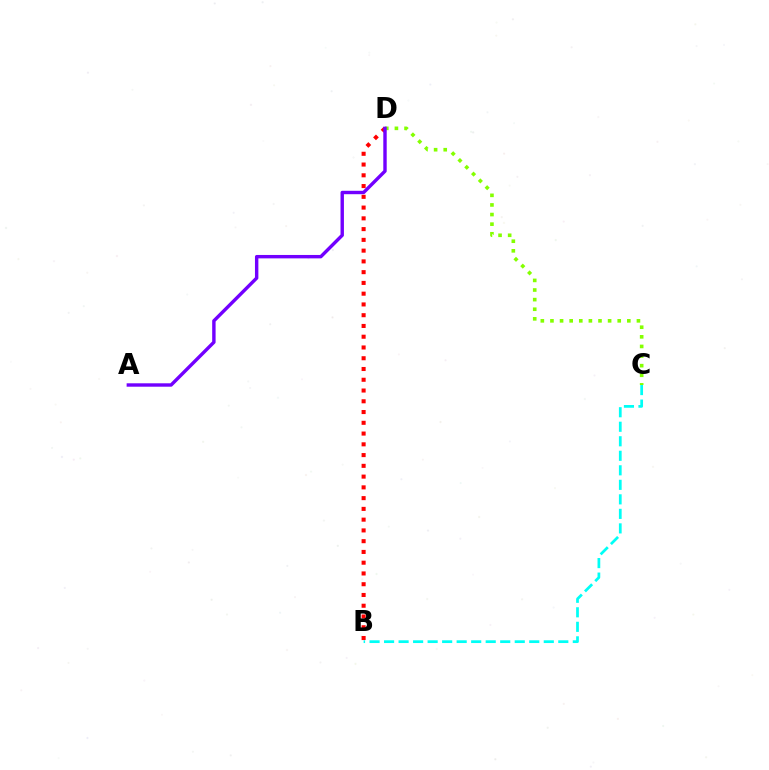{('B', 'D'): [{'color': '#ff0000', 'line_style': 'dotted', 'thickness': 2.92}], ('C', 'D'): [{'color': '#84ff00', 'line_style': 'dotted', 'thickness': 2.61}], ('A', 'D'): [{'color': '#7200ff', 'line_style': 'solid', 'thickness': 2.45}], ('B', 'C'): [{'color': '#00fff6', 'line_style': 'dashed', 'thickness': 1.97}]}